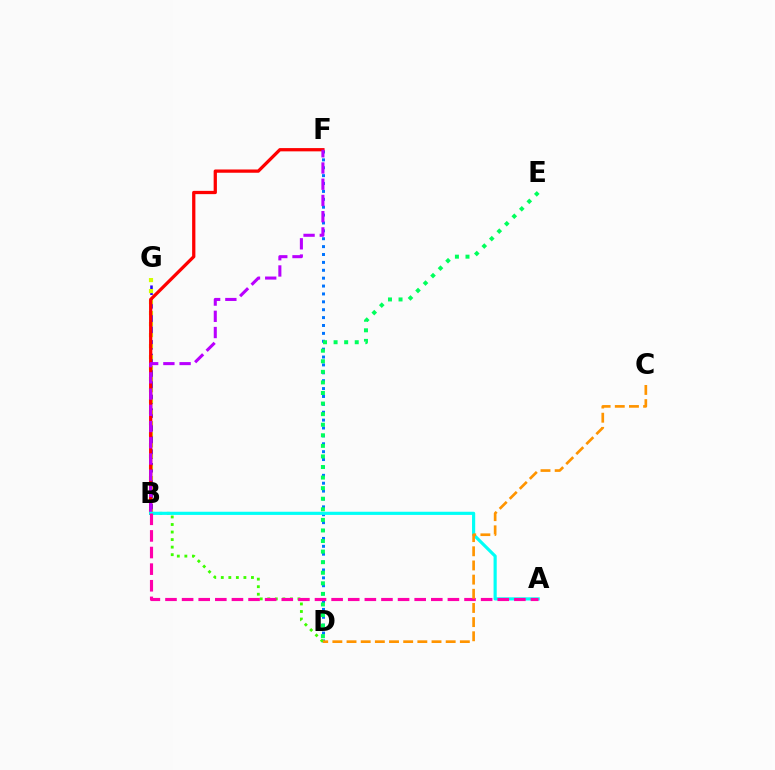{('B', 'G'): [{'color': '#2500ff', 'line_style': 'dashed', 'thickness': 1.86}, {'color': '#d1ff00', 'line_style': 'dotted', 'thickness': 2.99}], ('D', 'F'): [{'color': '#0074ff', 'line_style': 'dotted', 'thickness': 2.14}], ('B', 'D'): [{'color': '#3dff00', 'line_style': 'dotted', 'thickness': 2.05}], ('B', 'F'): [{'color': '#ff0000', 'line_style': 'solid', 'thickness': 2.35}, {'color': '#b900ff', 'line_style': 'dashed', 'thickness': 2.2}], ('A', 'B'): [{'color': '#00fff6', 'line_style': 'solid', 'thickness': 2.27}, {'color': '#ff00ac', 'line_style': 'dashed', 'thickness': 2.26}], ('C', 'D'): [{'color': '#ff9400', 'line_style': 'dashed', 'thickness': 1.92}], ('D', 'E'): [{'color': '#00ff5c', 'line_style': 'dotted', 'thickness': 2.87}]}